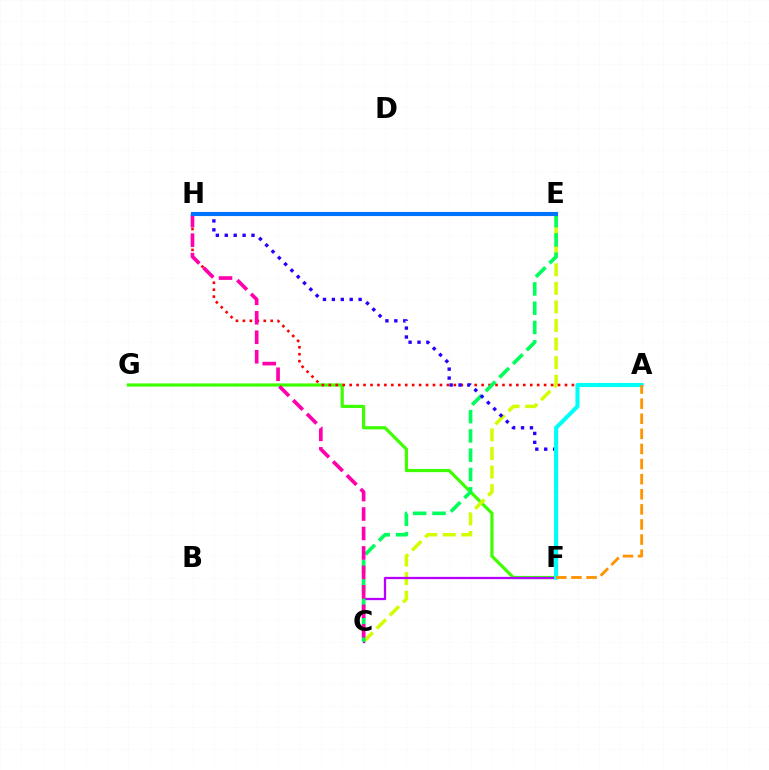{('F', 'G'): [{'color': '#3dff00', 'line_style': 'solid', 'thickness': 2.29}], ('C', 'E'): [{'color': '#d1ff00', 'line_style': 'dashed', 'thickness': 2.52}, {'color': '#00ff5c', 'line_style': 'dashed', 'thickness': 2.62}], ('A', 'H'): [{'color': '#ff0000', 'line_style': 'dotted', 'thickness': 1.89}], ('C', 'F'): [{'color': '#b900ff', 'line_style': 'solid', 'thickness': 1.65}], ('C', 'H'): [{'color': '#ff00ac', 'line_style': 'dashed', 'thickness': 2.64}], ('F', 'H'): [{'color': '#2500ff', 'line_style': 'dotted', 'thickness': 2.42}], ('E', 'H'): [{'color': '#0074ff', 'line_style': 'solid', 'thickness': 2.96}], ('A', 'F'): [{'color': '#00fff6', 'line_style': 'solid', 'thickness': 2.96}, {'color': '#ff9400', 'line_style': 'dashed', 'thickness': 2.05}]}